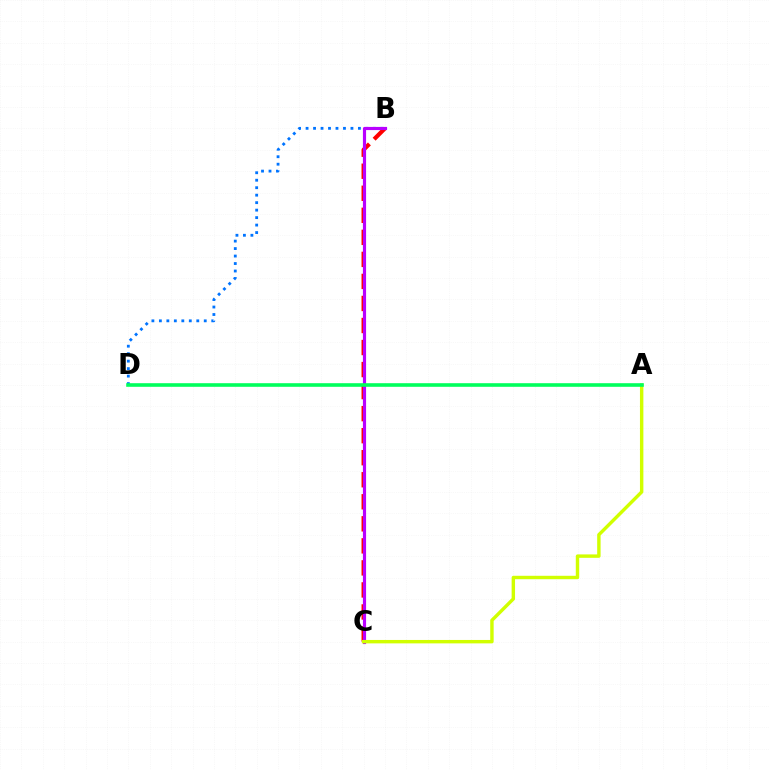{('B', 'D'): [{'color': '#0074ff', 'line_style': 'dotted', 'thickness': 2.03}], ('B', 'C'): [{'color': '#ff0000', 'line_style': 'dashed', 'thickness': 2.99}, {'color': '#b900ff', 'line_style': 'solid', 'thickness': 2.28}], ('A', 'C'): [{'color': '#d1ff00', 'line_style': 'solid', 'thickness': 2.46}], ('A', 'D'): [{'color': '#00ff5c', 'line_style': 'solid', 'thickness': 2.59}]}